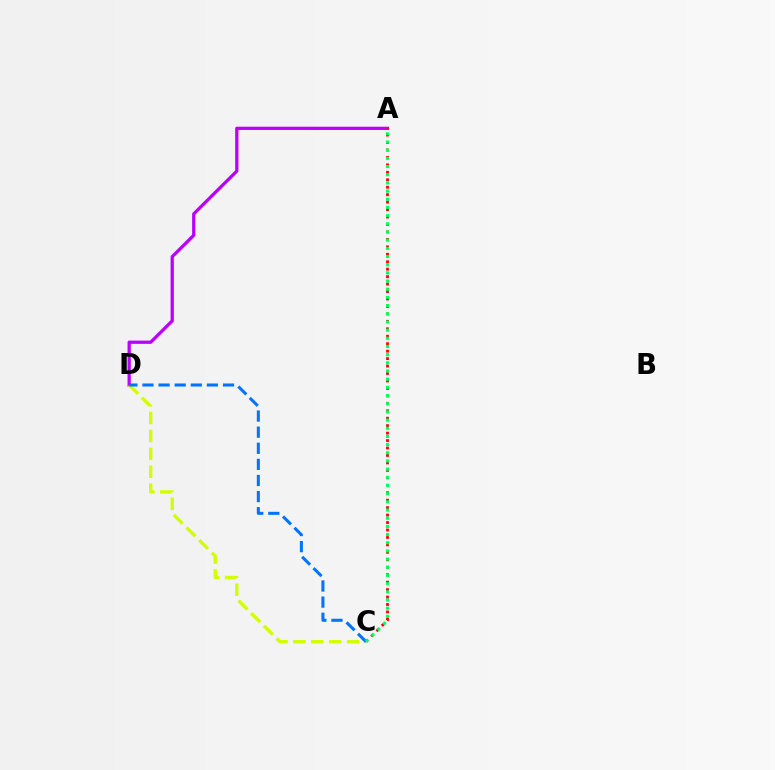{('A', 'D'): [{'color': '#b900ff', 'line_style': 'solid', 'thickness': 2.34}], ('A', 'C'): [{'color': '#ff0000', 'line_style': 'dotted', 'thickness': 2.02}, {'color': '#00ff5c', 'line_style': 'dotted', 'thickness': 2.22}], ('C', 'D'): [{'color': '#d1ff00', 'line_style': 'dashed', 'thickness': 2.43}, {'color': '#0074ff', 'line_style': 'dashed', 'thickness': 2.19}]}